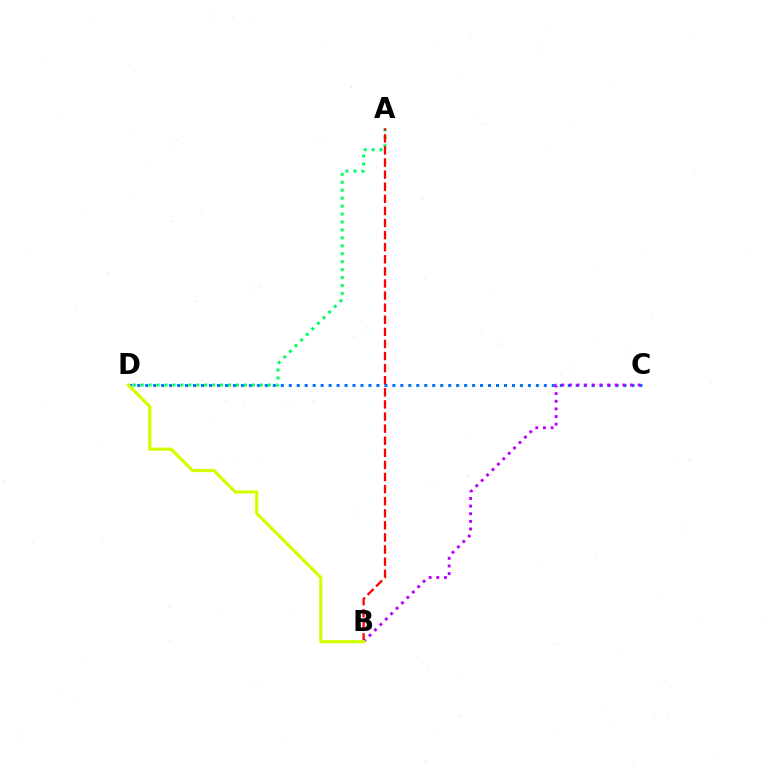{('C', 'D'): [{'color': '#0074ff', 'line_style': 'dotted', 'thickness': 2.17}], ('B', 'C'): [{'color': '#b900ff', 'line_style': 'dotted', 'thickness': 2.08}], ('A', 'D'): [{'color': '#00ff5c', 'line_style': 'dotted', 'thickness': 2.16}], ('A', 'B'): [{'color': '#ff0000', 'line_style': 'dashed', 'thickness': 1.64}], ('B', 'D'): [{'color': '#d1ff00', 'line_style': 'solid', 'thickness': 2.29}]}